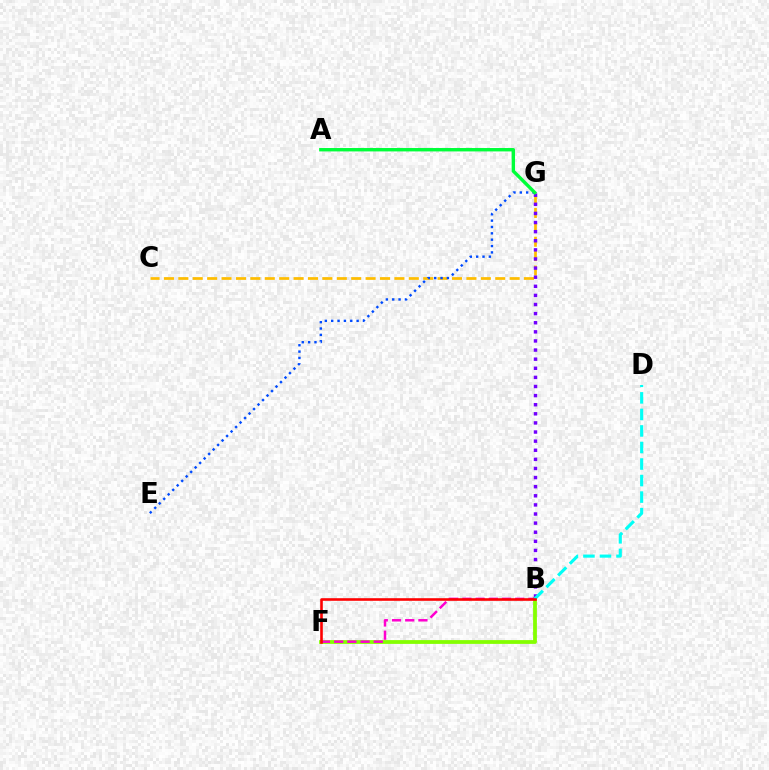{('B', 'F'): [{'color': '#84ff00', 'line_style': 'solid', 'thickness': 2.72}, {'color': '#ff00cf', 'line_style': 'dashed', 'thickness': 1.79}, {'color': '#ff0000', 'line_style': 'solid', 'thickness': 1.87}], ('C', 'G'): [{'color': '#ffbd00', 'line_style': 'dashed', 'thickness': 1.96}], ('B', 'G'): [{'color': '#7200ff', 'line_style': 'dotted', 'thickness': 2.47}], ('B', 'D'): [{'color': '#00fff6', 'line_style': 'dashed', 'thickness': 2.25}], ('E', 'G'): [{'color': '#004bff', 'line_style': 'dotted', 'thickness': 1.73}], ('A', 'G'): [{'color': '#00ff39', 'line_style': 'solid', 'thickness': 2.44}]}